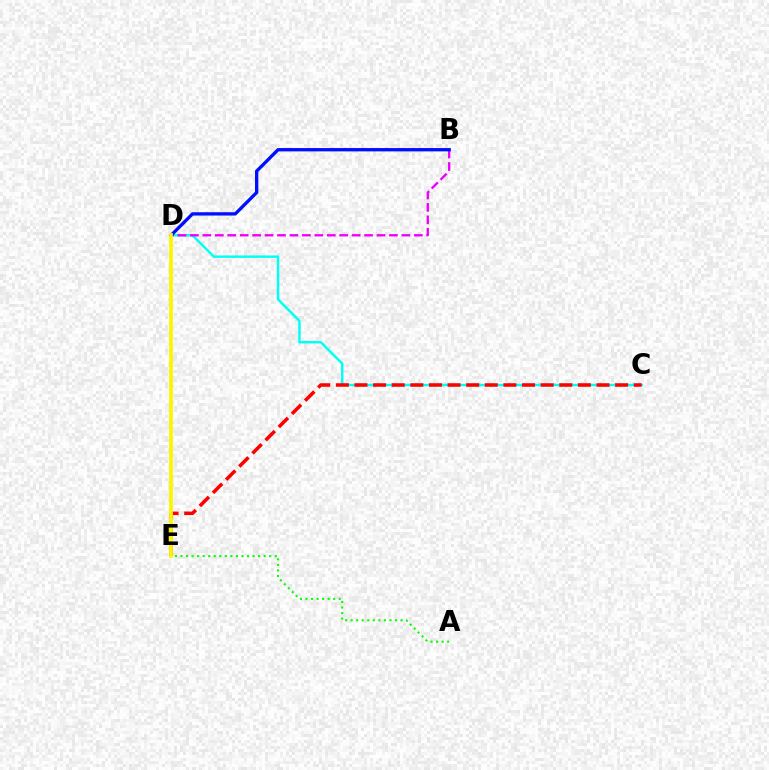{('C', 'D'): [{'color': '#00fff6', 'line_style': 'solid', 'thickness': 1.77}], ('B', 'D'): [{'color': '#ee00ff', 'line_style': 'dashed', 'thickness': 1.69}, {'color': '#0010ff', 'line_style': 'solid', 'thickness': 2.39}], ('C', 'E'): [{'color': '#ff0000', 'line_style': 'dashed', 'thickness': 2.53}], ('A', 'E'): [{'color': '#08ff00', 'line_style': 'dotted', 'thickness': 1.51}], ('D', 'E'): [{'color': '#fcf500', 'line_style': 'solid', 'thickness': 2.69}]}